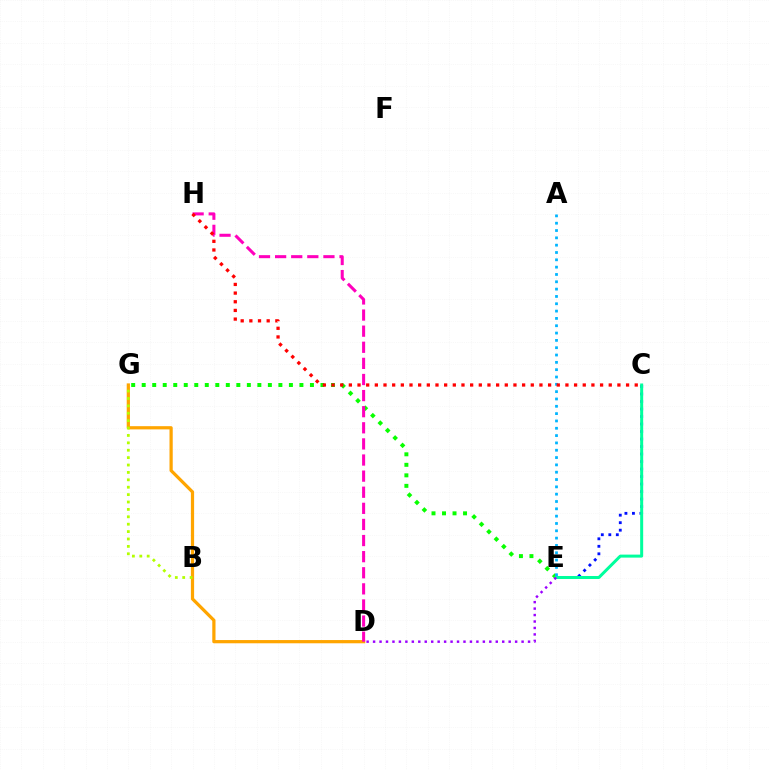{('E', 'G'): [{'color': '#08ff00', 'line_style': 'dotted', 'thickness': 2.86}], ('D', 'G'): [{'color': '#ffa500', 'line_style': 'solid', 'thickness': 2.32}], ('C', 'E'): [{'color': '#0010ff', 'line_style': 'dotted', 'thickness': 2.04}, {'color': '#00ff9d', 'line_style': 'solid', 'thickness': 2.16}], ('A', 'E'): [{'color': '#00b5ff', 'line_style': 'dotted', 'thickness': 1.99}], ('D', 'H'): [{'color': '#ff00bd', 'line_style': 'dashed', 'thickness': 2.19}], ('C', 'H'): [{'color': '#ff0000', 'line_style': 'dotted', 'thickness': 2.35}], ('D', 'E'): [{'color': '#9b00ff', 'line_style': 'dotted', 'thickness': 1.75}], ('B', 'G'): [{'color': '#b3ff00', 'line_style': 'dotted', 'thickness': 2.01}]}